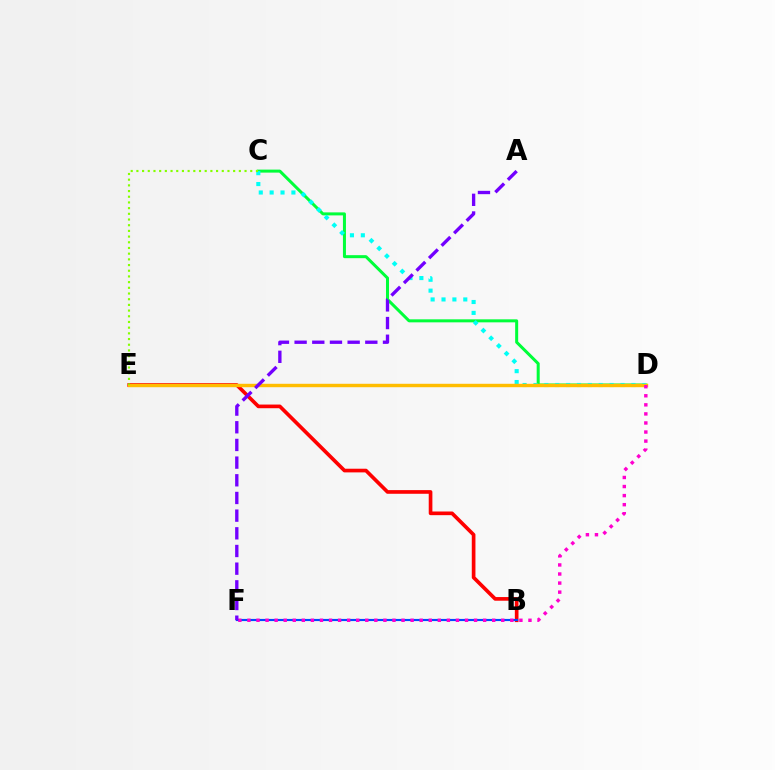{('B', 'E'): [{'color': '#ff0000', 'line_style': 'solid', 'thickness': 2.64}], ('B', 'F'): [{'color': '#004bff', 'line_style': 'solid', 'thickness': 1.55}], ('C', 'D'): [{'color': '#00ff39', 'line_style': 'solid', 'thickness': 2.17}, {'color': '#00fff6', 'line_style': 'dotted', 'thickness': 2.96}], ('D', 'E'): [{'color': '#ffbd00', 'line_style': 'solid', 'thickness': 2.47}], ('C', 'E'): [{'color': '#84ff00', 'line_style': 'dotted', 'thickness': 1.55}], ('D', 'F'): [{'color': '#ff00cf', 'line_style': 'dotted', 'thickness': 2.46}], ('A', 'F'): [{'color': '#7200ff', 'line_style': 'dashed', 'thickness': 2.4}]}